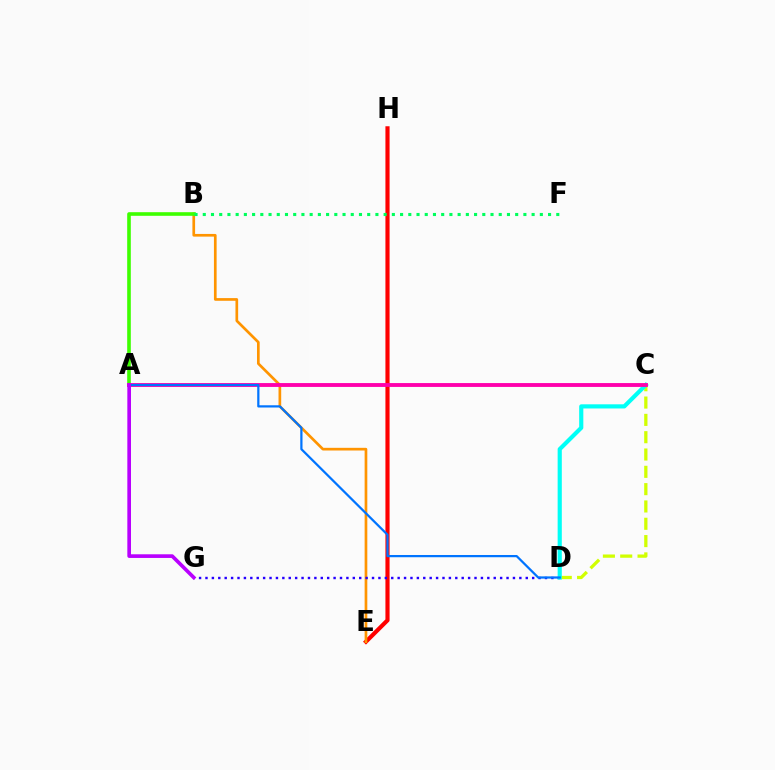{('C', 'D'): [{'color': '#d1ff00', 'line_style': 'dashed', 'thickness': 2.35}, {'color': '#00fff6', 'line_style': 'solid', 'thickness': 2.99}], ('E', 'H'): [{'color': '#ff0000', 'line_style': 'solid', 'thickness': 2.99}], ('B', 'E'): [{'color': '#ff9400', 'line_style': 'solid', 'thickness': 1.93}], ('A', 'B'): [{'color': '#3dff00', 'line_style': 'solid', 'thickness': 2.61}], ('D', 'G'): [{'color': '#2500ff', 'line_style': 'dotted', 'thickness': 1.74}], ('A', 'C'): [{'color': '#ff00ac', 'line_style': 'solid', 'thickness': 2.78}], ('B', 'F'): [{'color': '#00ff5c', 'line_style': 'dotted', 'thickness': 2.23}], ('A', 'D'): [{'color': '#0074ff', 'line_style': 'solid', 'thickness': 1.61}], ('A', 'G'): [{'color': '#b900ff', 'line_style': 'solid', 'thickness': 2.64}]}